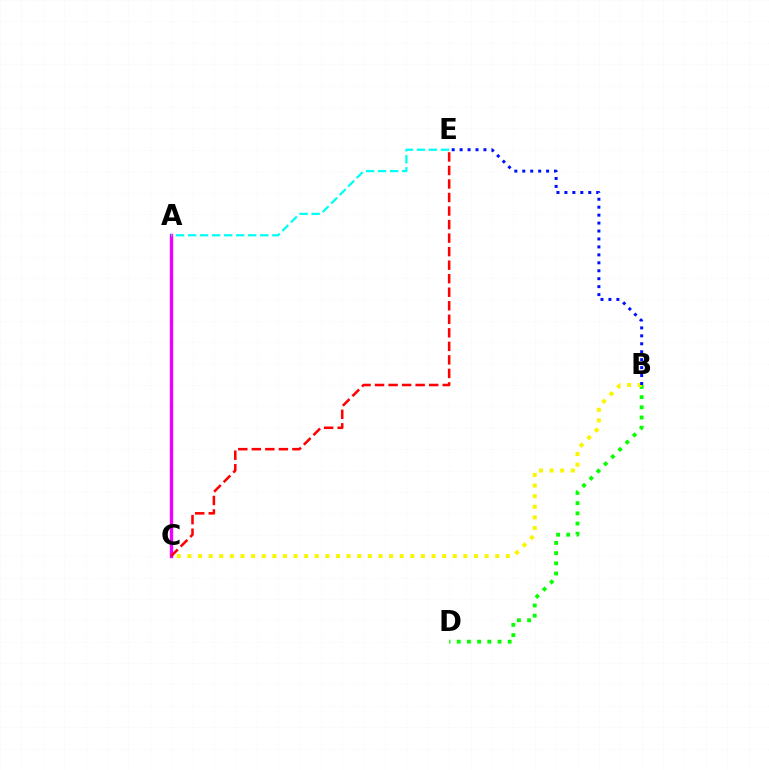{('B', 'D'): [{'color': '#08ff00', 'line_style': 'dotted', 'thickness': 2.77}], ('B', 'C'): [{'color': '#fcf500', 'line_style': 'dotted', 'thickness': 2.88}], ('A', 'C'): [{'color': '#ee00ff', 'line_style': 'solid', 'thickness': 2.43}], ('A', 'E'): [{'color': '#00fff6', 'line_style': 'dashed', 'thickness': 1.63}], ('C', 'E'): [{'color': '#ff0000', 'line_style': 'dashed', 'thickness': 1.84}], ('B', 'E'): [{'color': '#0010ff', 'line_style': 'dotted', 'thickness': 2.16}]}